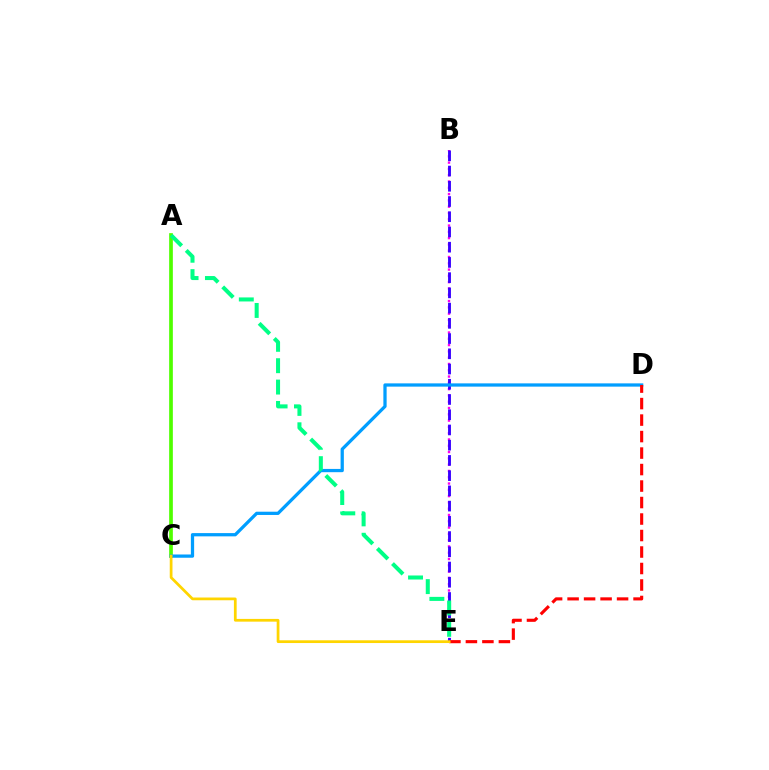{('B', 'E'): [{'color': '#ff00ed', 'line_style': 'dotted', 'thickness': 1.71}, {'color': '#3700ff', 'line_style': 'dashed', 'thickness': 2.07}], ('A', 'C'): [{'color': '#4fff00', 'line_style': 'solid', 'thickness': 2.66}], ('C', 'D'): [{'color': '#009eff', 'line_style': 'solid', 'thickness': 2.34}], ('D', 'E'): [{'color': '#ff0000', 'line_style': 'dashed', 'thickness': 2.24}], ('C', 'E'): [{'color': '#ffd500', 'line_style': 'solid', 'thickness': 1.98}], ('A', 'E'): [{'color': '#00ff86', 'line_style': 'dashed', 'thickness': 2.9}]}